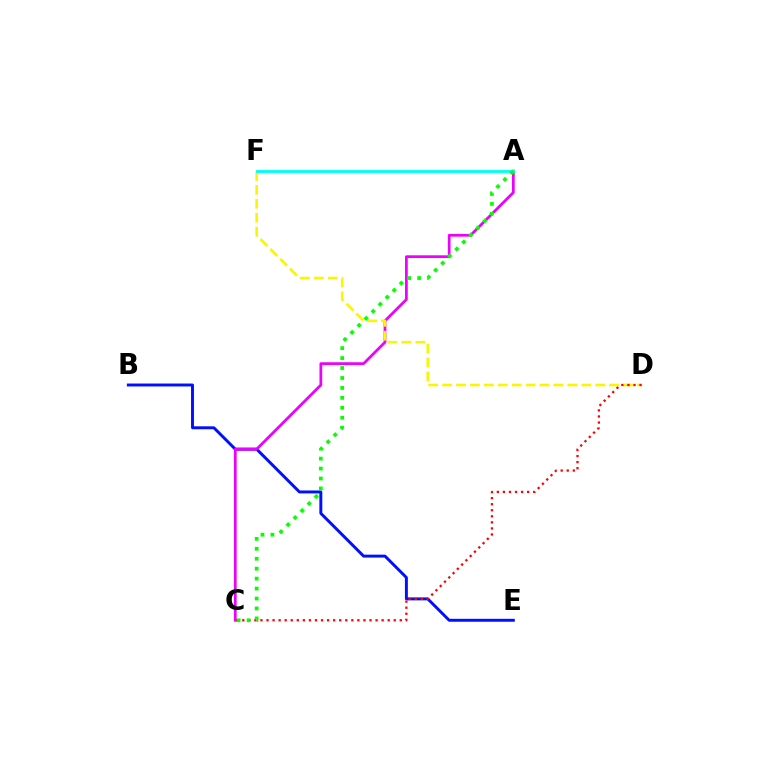{('B', 'E'): [{'color': '#0010ff', 'line_style': 'solid', 'thickness': 2.11}], ('A', 'C'): [{'color': '#ee00ff', 'line_style': 'solid', 'thickness': 1.98}, {'color': '#08ff00', 'line_style': 'dotted', 'thickness': 2.7}], ('D', 'F'): [{'color': '#fcf500', 'line_style': 'dashed', 'thickness': 1.89}], ('A', 'F'): [{'color': '#00fff6', 'line_style': 'solid', 'thickness': 2.07}], ('C', 'D'): [{'color': '#ff0000', 'line_style': 'dotted', 'thickness': 1.65}]}